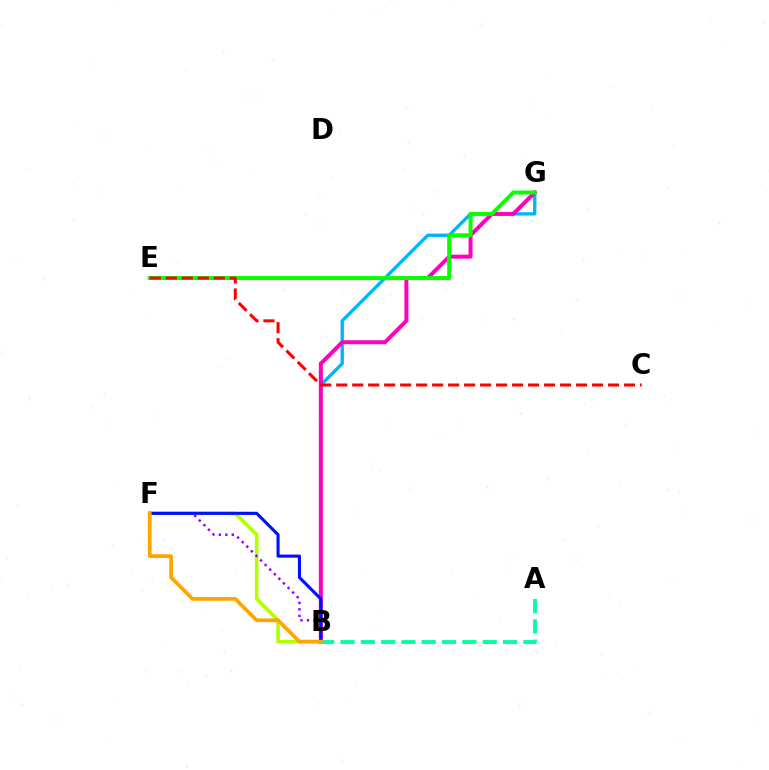{('B', 'G'): [{'color': '#00b5ff', 'line_style': 'solid', 'thickness': 2.43}, {'color': '#ff00bd', 'line_style': 'solid', 'thickness': 2.87}], ('B', 'F'): [{'color': '#b3ff00', 'line_style': 'solid', 'thickness': 2.58}, {'color': '#9b00ff', 'line_style': 'dotted', 'thickness': 1.76}, {'color': '#0010ff', 'line_style': 'solid', 'thickness': 2.23}, {'color': '#ffa500', 'line_style': 'solid', 'thickness': 2.68}], ('E', 'G'): [{'color': '#08ff00', 'line_style': 'solid', 'thickness': 2.87}], ('C', 'E'): [{'color': '#ff0000', 'line_style': 'dashed', 'thickness': 2.17}], ('A', 'B'): [{'color': '#00ff9d', 'line_style': 'dashed', 'thickness': 2.76}]}